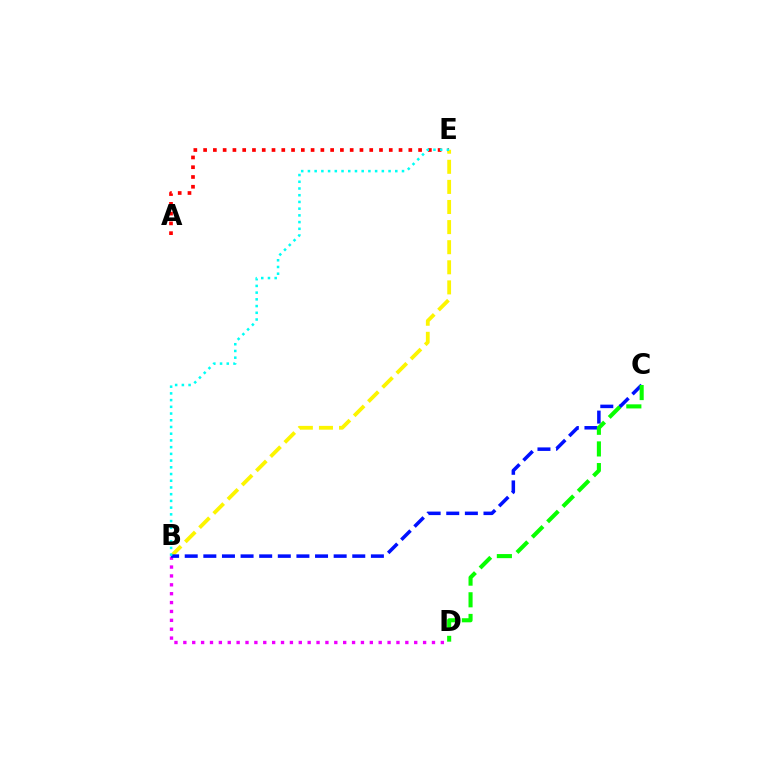{('B', 'D'): [{'color': '#ee00ff', 'line_style': 'dotted', 'thickness': 2.41}], ('A', 'E'): [{'color': '#ff0000', 'line_style': 'dotted', 'thickness': 2.65}], ('B', 'E'): [{'color': '#fcf500', 'line_style': 'dashed', 'thickness': 2.73}, {'color': '#00fff6', 'line_style': 'dotted', 'thickness': 1.83}], ('B', 'C'): [{'color': '#0010ff', 'line_style': 'dashed', 'thickness': 2.53}], ('C', 'D'): [{'color': '#08ff00', 'line_style': 'dashed', 'thickness': 2.94}]}